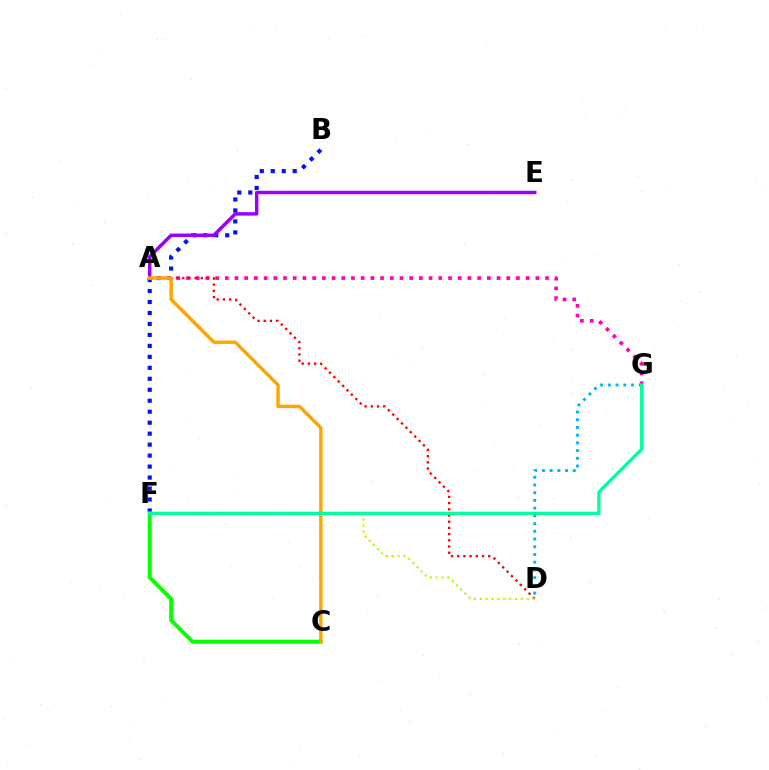{('B', 'F'): [{'color': '#0010ff', 'line_style': 'dotted', 'thickness': 2.98}], ('D', 'G'): [{'color': '#00b5ff', 'line_style': 'dotted', 'thickness': 2.1}], ('A', 'G'): [{'color': '#ff00bd', 'line_style': 'dotted', 'thickness': 2.64}], ('A', 'D'): [{'color': '#ff0000', 'line_style': 'dotted', 'thickness': 1.69}], ('A', 'E'): [{'color': '#9b00ff', 'line_style': 'solid', 'thickness': 2.49}], ('D', 'F'): [{'color': '#b3ff00', 'line_style': 'dotted', 'thickness': 1.6}], ('C', 'F'): [{'color': '#08ff00', 'line_style': 'solid', 'thickness': 2.82}], ('A', 'C'): [{'color': '#ffa500', 'line_style': 'solid', 'thickness': 2.45}], ('F', 'G'): [{'color': '#00ff9d', 'line_style': 'solid', 'thickness': 2.34}]}